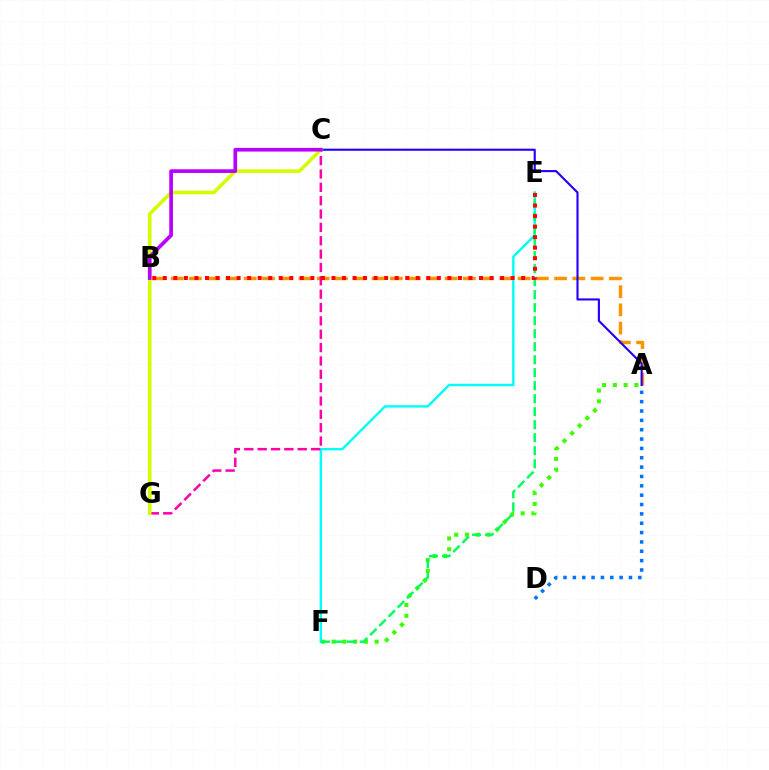{('A', 'B'): [{'color': '#ff9400', 'line_style': 'dashed', 'thickness': 2.48}], ('A', 'F'): [{'color': '#3dff00', 'line_style': 'dotted', 'thickness': 2.92}], ('A', 'C'): [{'color': '#2500ff', 'line_style': 'solid', 'thickness': 1.53}], ('E', 'F'): [{'color': '#00fff6', 'line_style': 'solid', 'thickness': 1.74}, {'color': '#00ff5c', 'line_style': 'dashed', 'thickness': 1.77}], ('A', 'D'): [{'color': '#0074ff', 'line_style': 'dotted', 'thickness': 2.54}], ('C', 'G'): [{'color': '#ff00ac', 'line_style': 'dashed', 'thickness': 1.81}, {'color': '#d1ff00', 'line_style': 'solid', 'thickness': 2.57}], ('B', 'C'): [{'color': '#b900ff', 'line_style': 'solid', 'thickness': 2.65}], ('B', 'E'): [{'color': '#ff0000', 'line_style': 'dotted', 'thickness': 2.86}]}